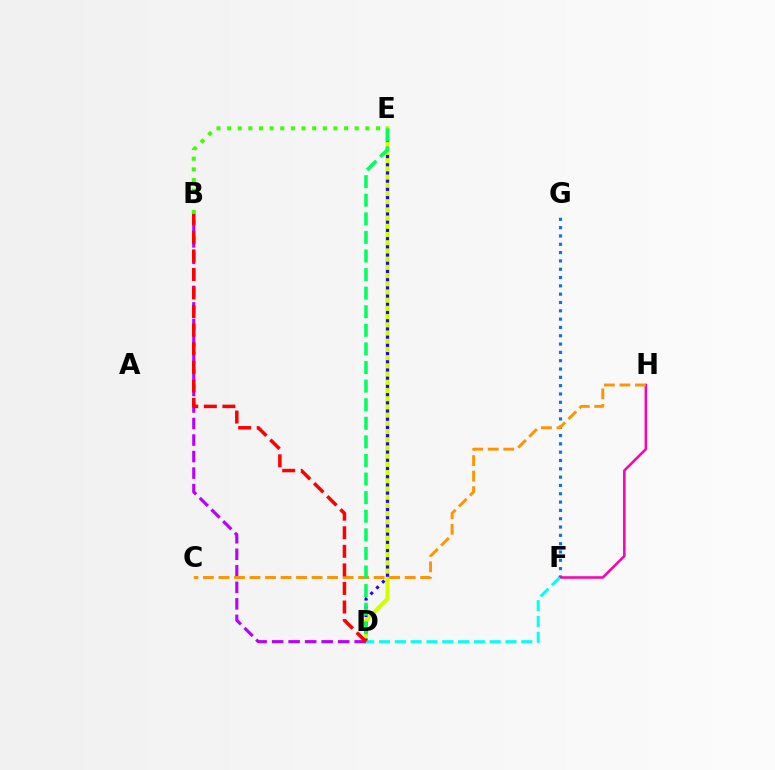{('D', 'E'): [{'color': '#d1ff00', 'line_style': 'solid', 'thickness': 2.91}, {'color': '#2500ff', 'line_style': 'dotted', 'thickness': 2.23}, {'color': '#00ff5c', 'line_style': 'dashed', 'thickness': 2.53}], ('B', 'D'): [{'color': '#b900ff', 'line_style': 'dashed', 'thickness': 2.24}, {'color': '#ff0000', 'line_style': 'dashed', 'thickness': 2.52}], ('F', 'G'): [{'color': '#0074ff', 'line_style': 'dotted', 'thickness': 2.26}], ('F', 'H'): [{'color': '#ff00ac', 'line_style': 'solid', 'thickness': 1.82}], ('C', 'H'): [{'color': '#ff9400', 'line_style': 'dashed', 'thickness': 2.11}], ('D', 'F'): [{'color': '#00fff6', 'line_style': 'dashed', 'thickness': 2.15}], ('B', 'E'): [{'color': '#3dff00', 'line_style': 'dotted', 'thickness': 2.89}]}